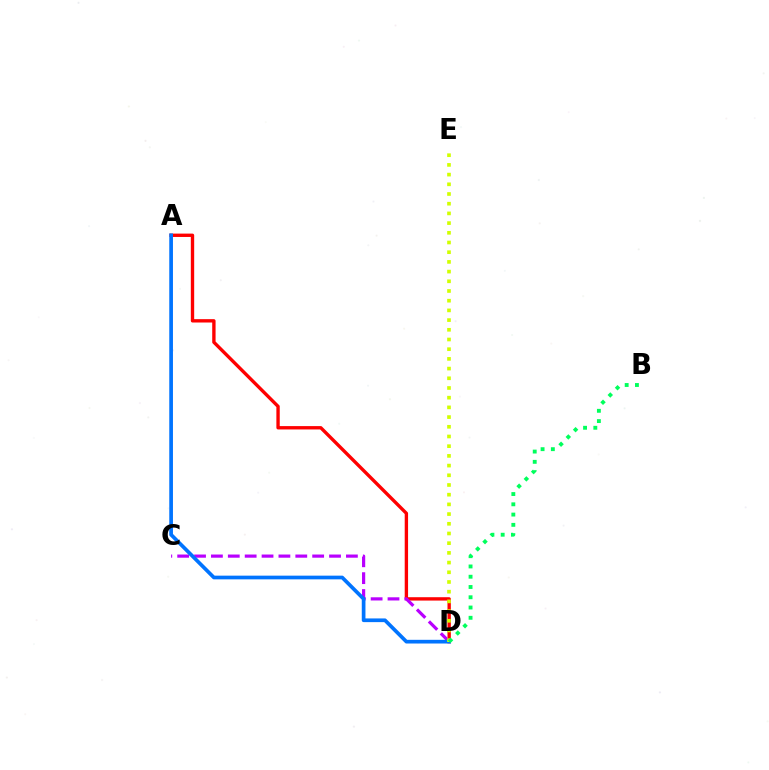{('A', 'D'): [{'color': '#ff0000', 'line_style': 'solid', 'thickness': 2.42}, {'color': '#0074ff', 'line_style': 'solid', 'thickness': 2.66}], ('C', 'D'): [{'color': '#b900ff', 'line_style': 'dashed', 'thickness': 2.29}], ('D', 'E'): [{'color': '#d1ff00', 'line_style': 'dotted', 'thickness': 2.64}], ('B', 'D'): [{'color': '#00ff5c', 'line_style': 'dotted', 'thickness': 2.79}]}